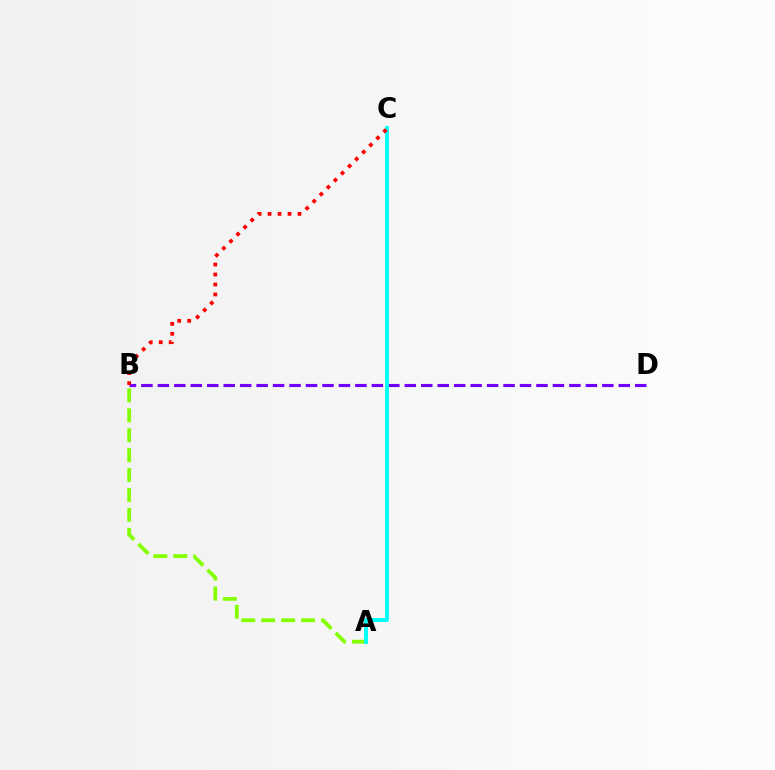{('A', 'B'): [{'color': '#84ff00', 'line_style': 'dashed', 'thickness': 2.71}], ('B', 'D'): [{'color': '#7200ff', 'line_style': 'dashed', 'thickness': 2.24}], ('A', 'C'): [{'color': '#00fff6', 'line_style': 'solid', 'thickness': 2.81}], ('B', 'C'): [{'color': '#ff0000', 'line_style': 'dotted', 'thickness': 2.71}]}